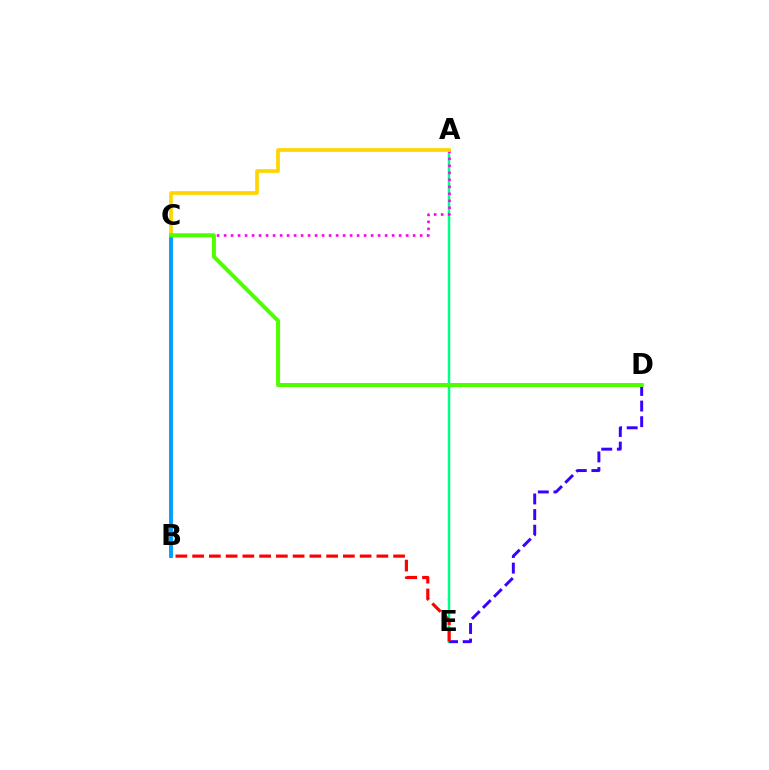{('A', 'E'): [{'color': '#00ff86', 'line_style': 'solid', 'thickness': 1.79}], ('B', 'C'): [{'color': '#009eff', 'line_style': 'solid', 'thickness': 2.8}], ('D', 'E'): [{'color': '#3700ff', 'line_style': 'dashed', 'thickness': 2.12}], ('B', 'E'): [{'color': '#ff0000', 'line_style': 'dashed', 'thickness': 2.28}], ('A', 'C'): [{'color': '#ff00ed', 'line_style': 'dotted', 'thickness': 1.9}, {'color': '#ffd500', 'line_style': 'solid', 'thickness': 2.66}], ('C', 'D'): [{'color': '#4fff00', 'line_style': 'solid', 'thickness': 2.9}]}